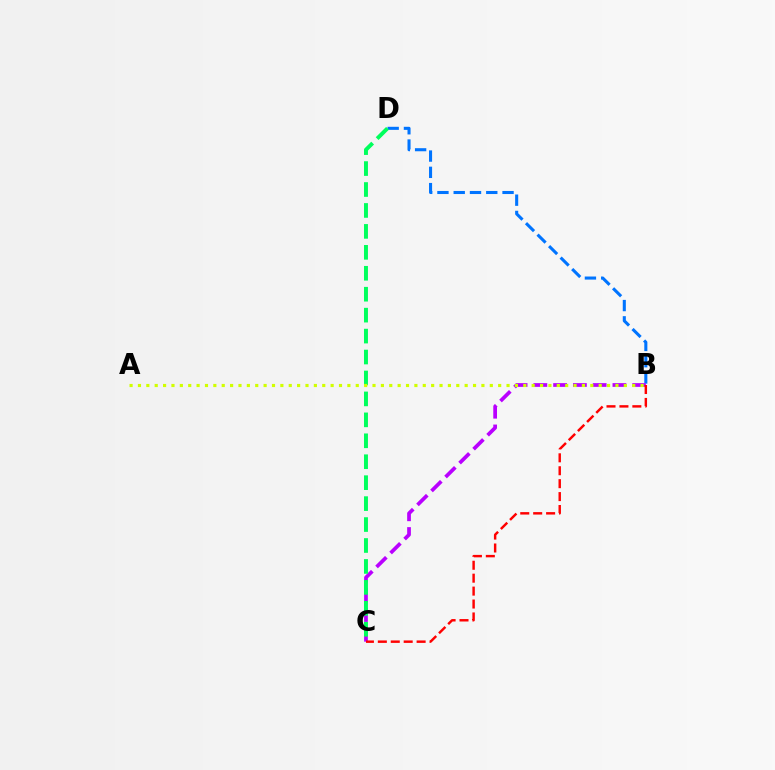{('B', 'D'): [{'color': '#0074ff', 'line_style': 'dashed', 'thickness': 2.21}], ('B', 'C'): [{'color': '#b900ff', 'line_style': 'dashed', 'thickness': 2.69}, {'color': '#ff0000', 'line_style': 'dashed', 'thickness': 1.76}], ('C', 'D'): [{'color': '#00ff5c', 'line_style': 'dashed', 'thickness': 2.84}], ('A', 'B'): [{'color': '#d1ff00', 'line_style': 'dotted', 'thickness': 2.28}]}